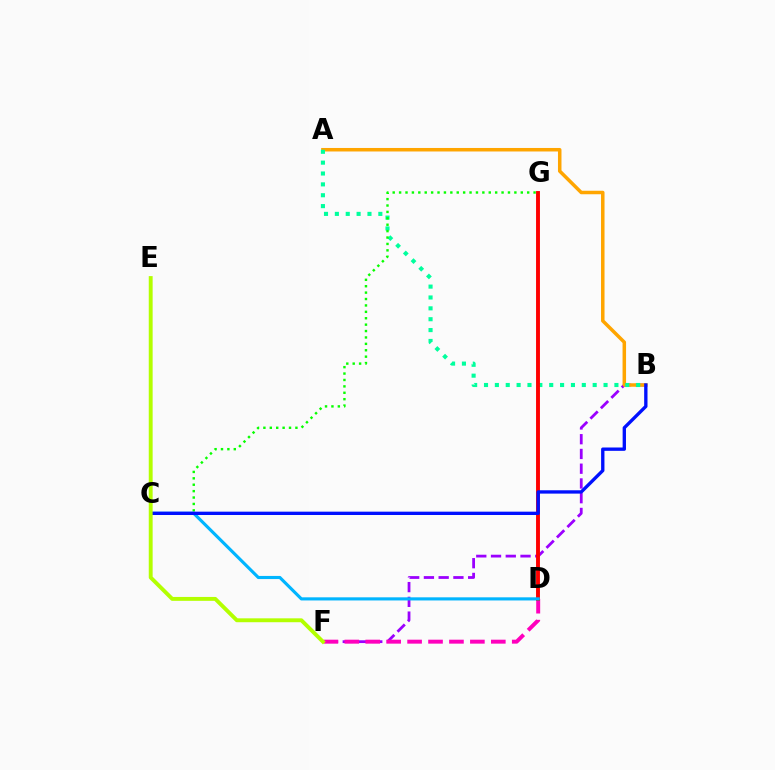{('B', 'F'): [{'color': '#9b00ff', 'line_style': 'dashed', 'thickness': 2.0}], ('A', 'B'): [{'color': '#ffa500', 'line_style': 'solid', 'thickness': 2.52}, {'color': '#00ff9d', 'line_style': 'dotted', 'thickness': 2.95}], ('D', 'F'): [{'color': '#ff00bd', 'line_style': 'dashed', 'thickness': 2.84}], ('C', 'G'): [{'color': '#08ff00', 'line_style': 'dotted', 'thickness': 1.74}], ('D', 'G'): [{'color': '#ff0000', 'line_style': 'solid', 'thickness': 2.81}], ('C', 'D'): [{'color': '#00b5ff', 'line_style': 'solid', 'thickness': 2.26}], ('B', 'C'): [{'color': '#0010ff', 'line_style': 'solid', 'thickness': 2.4}], ('E', 'F'): [{'color': '#b3ff00', 'line_style': 'solid', 'thickness': 2.8}]}